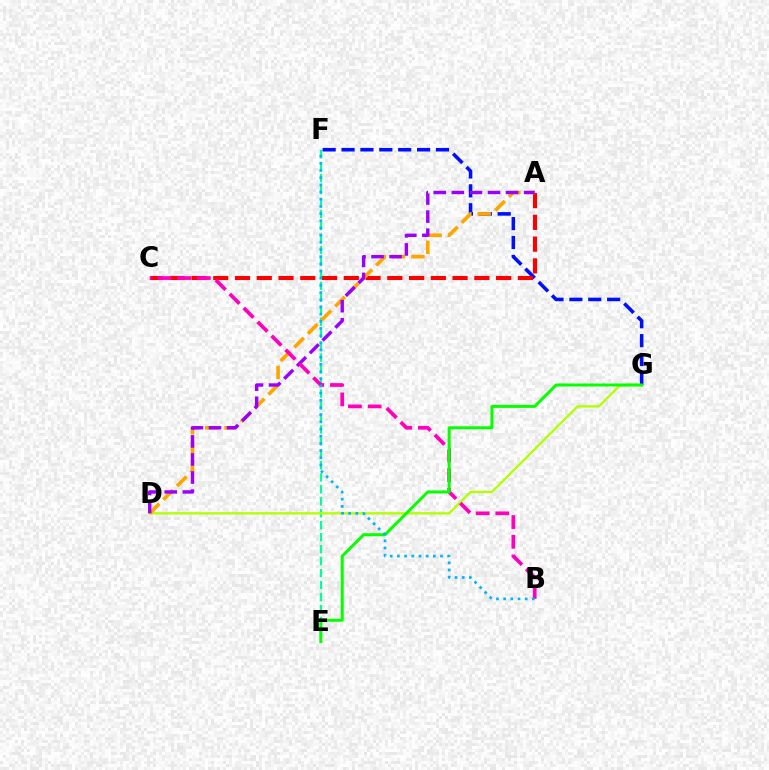{('E', 'F'): [{'color': '#00ff9d', 'line_style': 'dashed', 'thickness': 1.63}], ('D', 'G'): [{'color': '#b3ff00', 'line_style': 'solid', 'thickness': 1.67}], ('F', 'G'): [{'color': '#0010ff', 'line_style': 'dashed', 'thickness': 2.57}], ('A', 'C'): [{'color': '#ff0000', 'line_style': 'dashed', 'thickness': 2.96}], ('A', 'D'): [{'color': '#ffa500', 'line_style': 'dashed', 'thickness': 2.62}, {'color': '#9b00ff', 'line_style': 'dashed', 'thickness': 2.45}], ('B', 'C'): [{'color': '#ff00bd', 'line_style': 'dashed', 'thickness': 2.68}], ('E', 'G'): [{'color': '#08ff00', 'line_style': 'solid', 'thickness': 2.16}], ('B', 'F'): [{'color': '#00b5ff', 'line_style': 'dotted', 'thickness': 1.95}]}